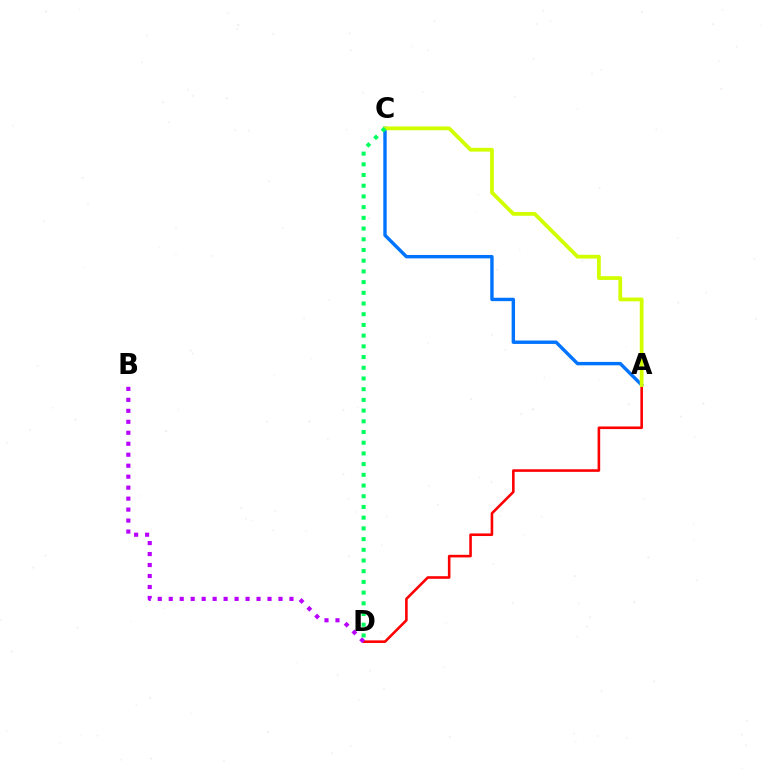{('A', 'C'): [{'color': '#0074ff', 'line_style': 'solid', 'thickness': 2.45}, {'color': '#d1ff00', 'line_style': 'solid', 'thickness': 2.73}], ('A', 'D'): [{'color': '#ff0000', 'line_style': 'solid', 'thickness': 1.87}], ('B', 'D'): [{'color': '#b900ff', 'line_style': 'dotted', 'thickness': 2.98}], ('C', 'D'): [{'color': '#00ff5c', 'line_style': 'dotted', 'thickness': 2.91}]}